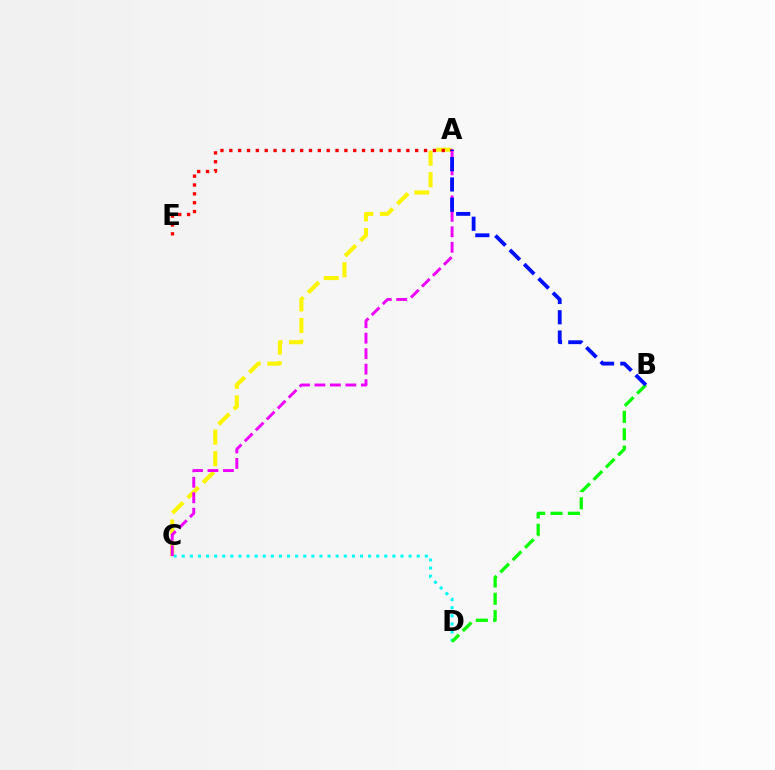{('A', 'C'): [{'color': '#fcf500', 'line_style': 'dashed', 'thickness': 2.93}, {'color': '#ee00ff', 'line_style': 'dashed', 'thickness': 2.1}], ('A', 'E'): [{'color': '#ff0000', 'line_style': 'dotted', 'thickness': 2.41}], ('C', 'D'): [{'color': '#00fff6', 'line_style': 'dotted', 'thickness': 2.2}], ('B', 'D'): [{'color': '#08ff00', 'line_style': 'dashed', 'thickness': 2.36}], ('A', 'B'): [{'color': '#0010ff', 'line_style': 'dashed', 'thickness': 2.75}]}